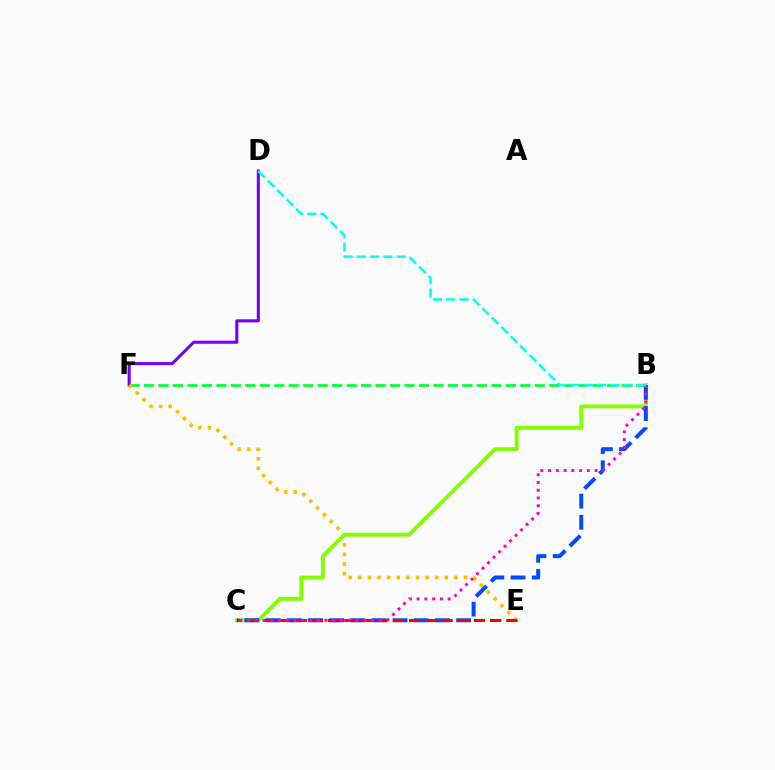{('B', 'F'): [{'color': '#00ff39', 'line_style': 'dashed', 'thickness': 1.97}], ('D', 'F'): [{'color': '#7200ff', 'line_style': 'solid', 'thickness': 2.21}], ('E', 'F'): [{'color': '#ffbd00', 'line_style': 'dotted', 'thickness': 2.61}], ('B', 'C'): [{'color': '#84ff00', 'line_style': 'solid', 'thickness': 2.81}, {'color': '#004bff', 'line_style': 'dashed', 'thickness': 2.88}, {'color': '#ff00cf', 'line_style': 'dotted', 'thickness': 2.11}], ('C', 'E'): [{'color': '#ff0000', 'line_style': 'dashed', 'thickness': 2.2}], ('B', 'D'): [{'color': '#00fff6', 'line_style': 'dashed', 'thickness': 1.81}]}